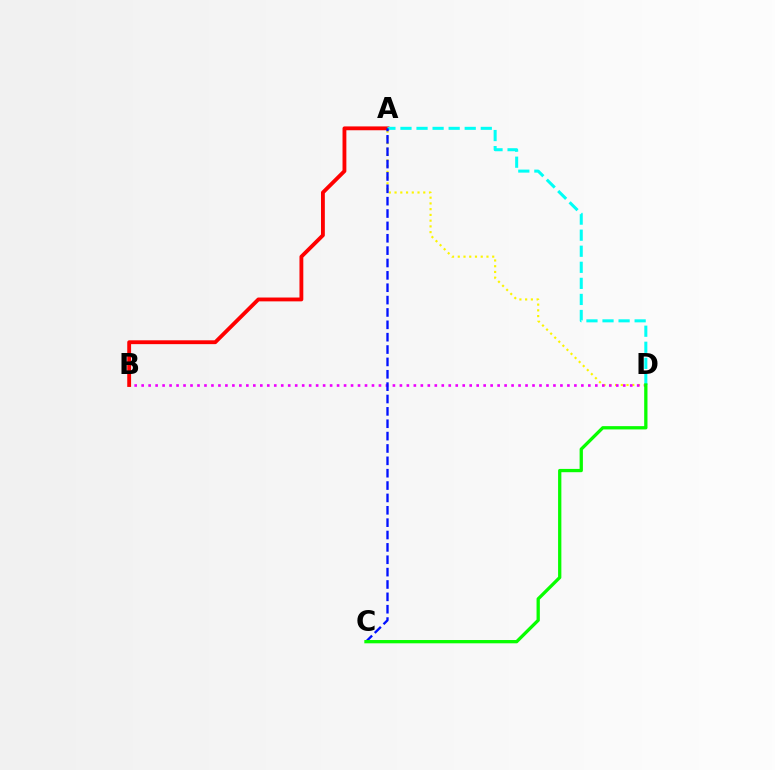{('A', 'D'): [{'color': '#fcf500', 'line_style': 'dotted', 'thickness': 1.56}, {'color': '#00fff6', 'line_style': 'dashed', 'thickness': 2.18}], ('B', 'D'): [{'color': '#ee00ff', 'line_style': 'dotted', 'thickness': 1.9}], ('A', 'B'): [{'color': '#ff0000', 'line_style': 'solid', 'thickness': 2.76}], ('A', 'C'): [{'color': '#0010ff', 'line_style': 'dashed', 'thickness': 1.68}], ('C', 'D'): [{'color': '#08ff00', 'line_style': 'solid', 'thickness': 2.37}]}